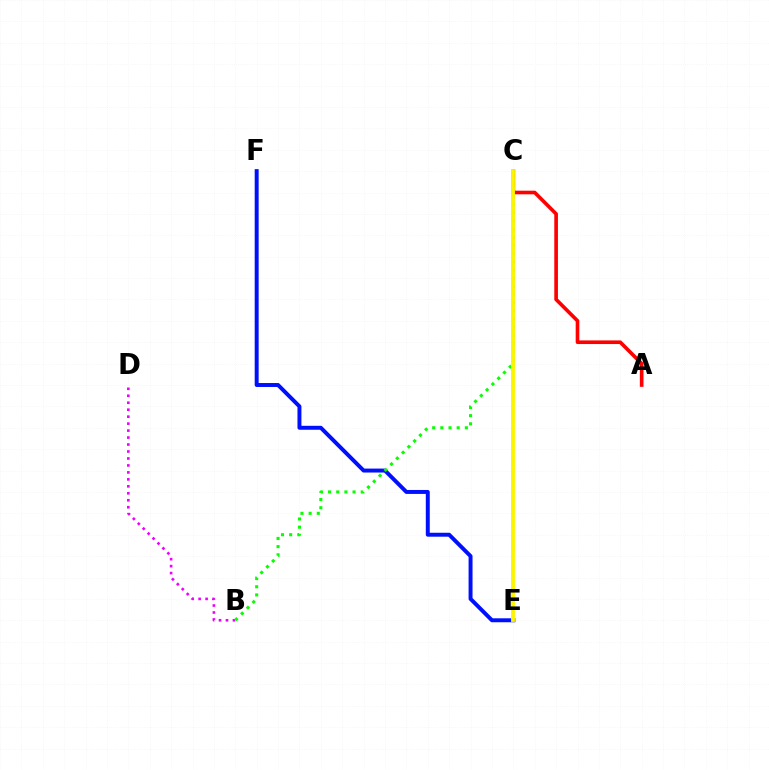{('B', 'D'): [{'color': '#ee00ff', 'line_style': 'dotted', 'thickness': 1.89}], ('E', 'F'): [{'color': '#0010ff', 'line_style': 'solid', 'thickness': 2.85}], ('C', 'E'): [{'color': '#00fff6', 'line_style': 'dotted', 'thickness': 1.67}, {'color': '#fcf500', 'line_style': 'solid', 'thickness': 2.77}], ('A', 'C'): [{'color': '#ff0000', 'line_style': 'solid', 'thickness': 2.62}], ('B', 'C'): [{'color': '#08ff00', 'line_style': 'dotted', 'thickness': 2.22}]}